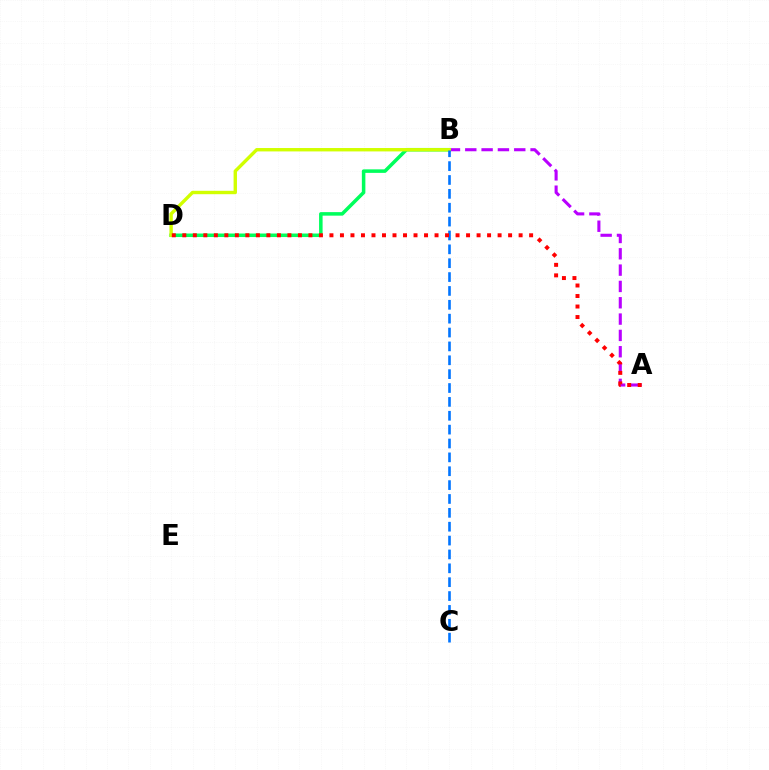{('A', 'B'): [{'color': '#b900ff', 'line_style': 'dashed', 'thickness': 2.22}], ('B', 'D'): [{'color': '#00ff5c', 'line_style': 'solid', 'thickness': 2.54}, {'color': '#d1ff00', 'line_style': 'solid', 'thickness': 2.44}], ('B', 'C'): [{'color': '#0074ff', 'line_style': 'dashed', 'thickness': 1.88}], ('A', 'D'): [{'color': '#ff0000', 'line_style': 'dotted', 'thickness': 2.86}]}